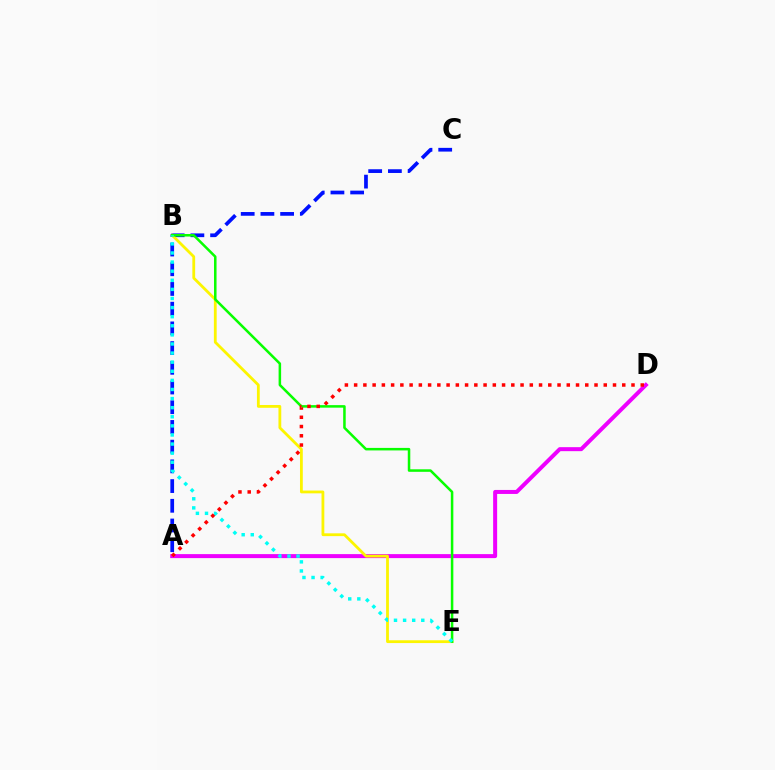{('A', 'D'): [{'color': '#ee00ff', 'line_style': 'solid', 'thickness': 2.88}, {'color': '#ff0000', 'line_style': 'dotted', 'thickness': 2.51}], ('A', 'C'): [{'color': '#0010ff', 'line_style': 'dashed', 'thickness': 2.68}], ('B', 'E'): [{'color': '#fcf500', 'line_style': 'solid', 'thickness': 2.01}, {'color': '#08ff00', 'line_style': 'solid', 'thickness': 1.82}, {'color': '#00fff6', 'line_style': 'dotted', 'thickness': 2.47}]}